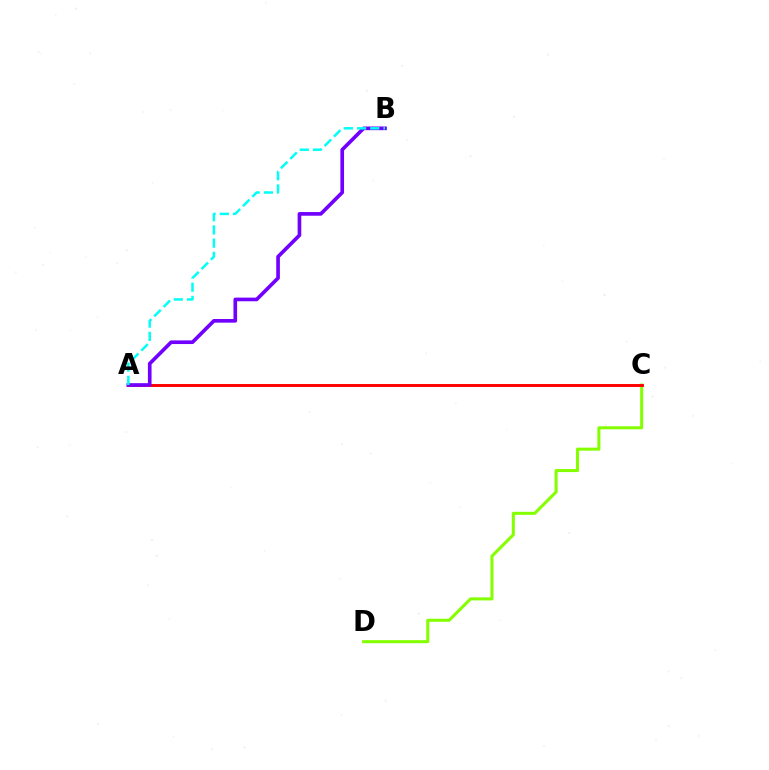{('C', 'D'): [{'color': '#84ff00', 'line_style': 'solid', 'thickness': 2.19}], ('A', 'C'): [{'color': '#ff0000', 'line_style': 'solid', 'thickness': 2.11}], ('A', 'B'): [{'color': '#7200ff', 'line_style': 'solid', 'thickness': 2.63}, {'color': '#00fff6', 'line_style': 'dashed', 'thickness': 1.8}]}